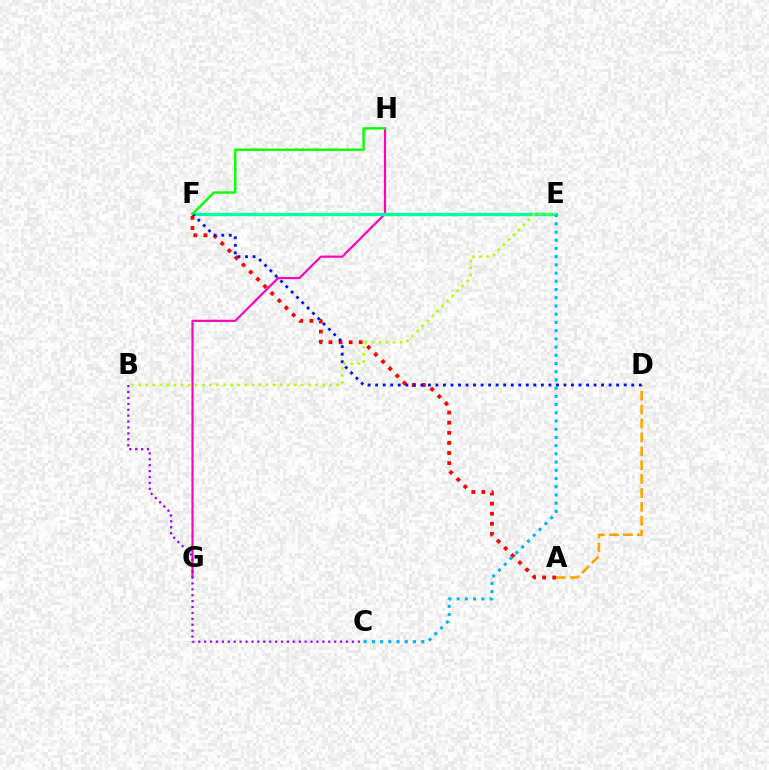{('G', 'H'): [{'color': '#ff00bd', 'line_style': 'solid', 'thickness': 1.56}], ('E', 'F'): [{'color': '#00ff9d', 'line_style': 'solid', 'thickness': 2.41}], ('B', 'C'): [{'color': '#9b00ff', 'line_style': 'dotted', 'thickness': 1.61}], ('A', 'F'): [{'color': '#ff0000', 'line_style': 'dotted', 'thickness': 2.74}], ('A', 'D'): [{'color': '#ffa500', 'line_style': 'dashed', 'thickness': 1.89}], ('D', 'F'): [{'color': '#0010ff', 'line_style': 'dotted', 'thickness': 2.05}], ('B', 'E'): [{'color': '#b3ff00', 'line_style': 'dotted', 'thickness': 1.92}], ('F', 'H'): [{'color': '#08ff00', 'line_style': 'solid', 'thickness': 1.73}], ('C', 'E'): [{'color': '#00b5ff', 'line_style': 'dotted', 'thickness': 2.23}]}